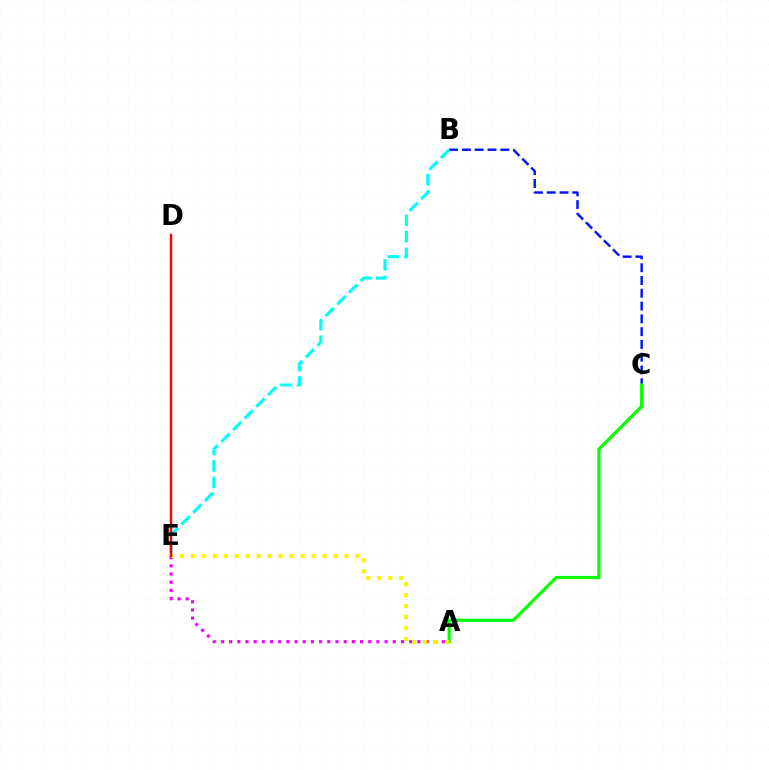{('A', 'E'): [{'color': '#ee00ff', 'line_style': 'dotted', 'thickness': 2.22}, {'color': '#fcf500', 'line_style': 'dotted', 'thickness': 2.98}], ('B', 'C'): [{'color': '#0010ff', 'line_style': 'dashed', 'thickness': 1.74}], ('A', 'C'): [{'color': '#08ff00', 'line_style': 'solid', 'thickness': 2.29}], ('B', 'E'): [{'color': '#00fff6', 'line_style': 'dashed', 'thickness': 2.24}], ('D', 'E'): [{'color': '#ff0000', 'line_style': 'solid', 'thickness': 1.77}]}